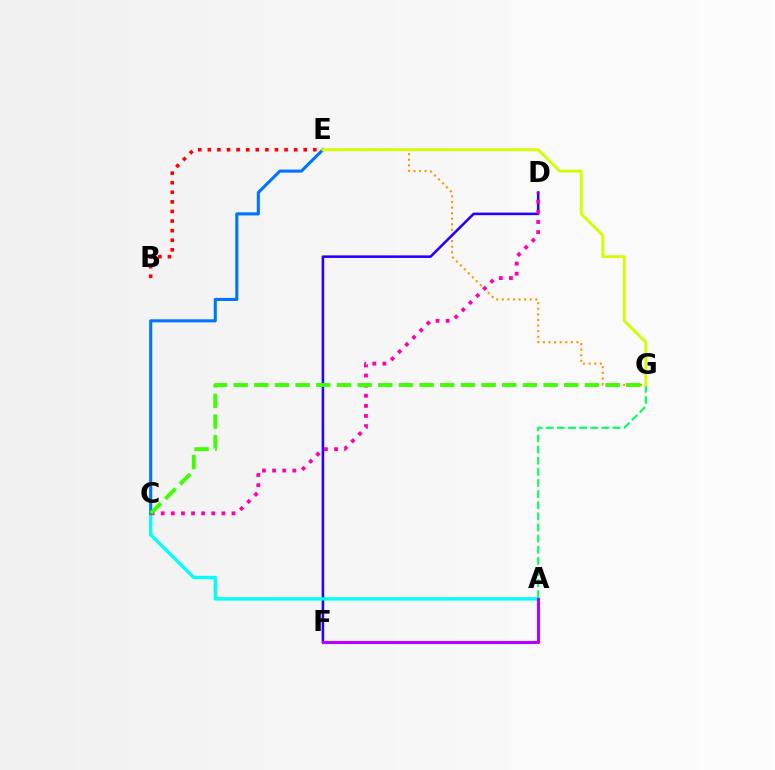{('E', 'G'): [{'color': '#ff9400', 'line_style': 'dotted', 'thickness': 1.52}, {'color': '#d1ff00', 'line_style': 'solid', 'thickness': 2.06}], ('B', 'E'): [{'color': '#ff0000', 'line_style': 'dotted', 'thickness': 2.61}], ('D', 'F'): [{'color': '#2500ff', 'line_style': 'solid', 'thickness': 1.85}], ('A', 'G'): [{'color': '#00ff5c', 'line_style': 'dashed', 'thickness': 1.51}], ('A', 'C'): [{'color': '#00fff6', 'line_style': 'solid', 'thickness': 2.41}], ('C', 'E'): [{'color': '#0074ff', 'line_style': 'solid', 'thickness': 2.22}], ('C', 'D'): [{'color': '#ff00ac', 'line_style': 'dotted', 'thickness': 2.75}], ('C', 'G'): [{'color': '#3dff00', 'line_style': 'dashed', 'thickness': 2.81}], ('A', 'F'): [{'color': '#b900ff', 'line_style': 'solid', 'thickness': 2.21}]}